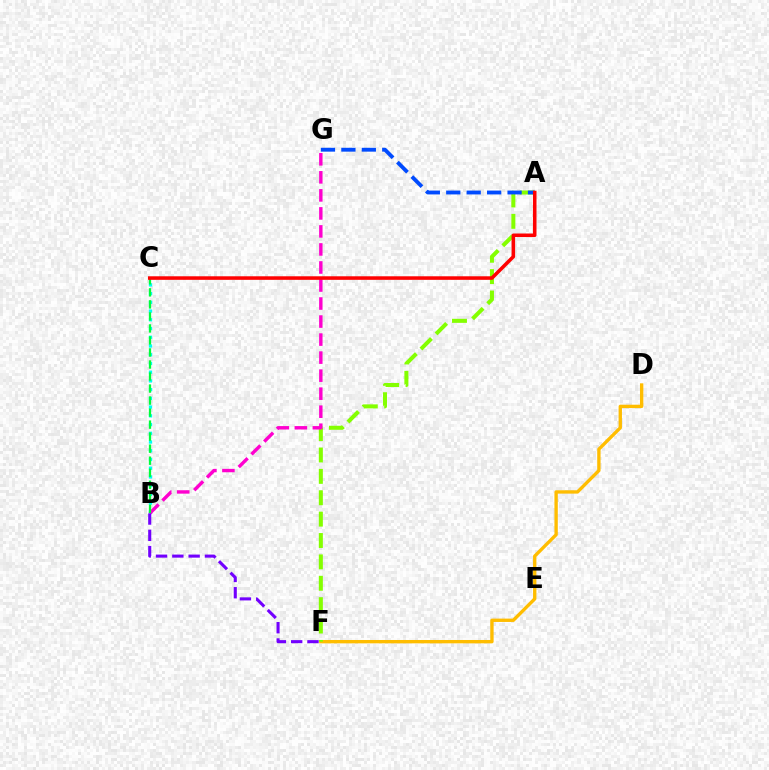{('B', 'C'): [{'color': '#00fff6', 'line_style': 'dotted', 'thickness': 2.37}, {'color': '#00ff39', 'line_style': 'dashed', 'thickness': 1.63}], ('D', 'F'): [{'color': '#ffbd00', 'line_style': 'solid', 'thickness': 2.42}], ('A', 'F'): [{'color': '#84ff00', 'line_style': 'dashed', 'thickness': 2.9}], ('B', 'G'): [{'color': '#ff00cf', 'line_style': 'dashed', 'thickness': 2.45}], ('A', 'G'): [{'color': '#004bff', 'line_style': 'dashed', 'thickness': 2.78}], ('A', 'C'): [{'color': '#ff0000', 'line_style': 'solid', 'thickness': 2.56}], ('B', 'F'): [{'color': '#7200ff', 'line_style': 'dashed', 'thickness': 2.21}]}